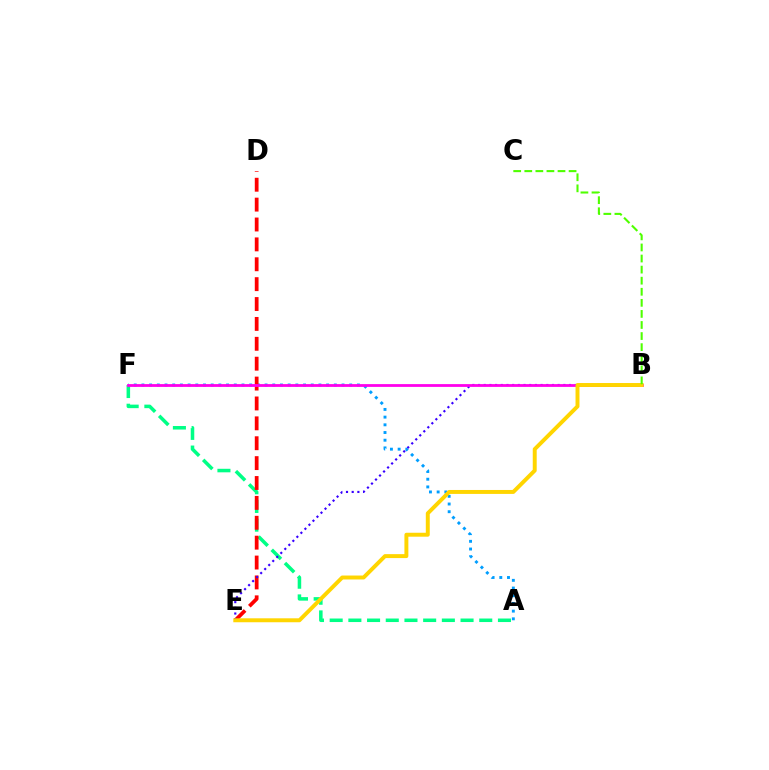{('A', 'F'): [{'color': '#009eff', 'line_style': 'dotted', 'thickness': 2.09}, {'color': '#00ff86', 'line_style': 'dashed', 'thickness': 2.54}], ('D', 'E'): [{'color': '#ff0000', 'line_style': 'dashed', 'thickness': 2.7}], ('B', 'E'): [{'color': '#3700ff', 'line_style': 'dotted', 'thickness': 1.55}, {'color': '#ffd500', 'line_style': 'solid', 'thickness': 2.84}], ('B', 'F'): [{'color': '#ff00ed', 'line_style': 'solid', 'thickness': 2.01}], ('B', 'C'): [{'color': '#4fff00', 'line_style': 'dashed', 'thickness': 1.5}]}